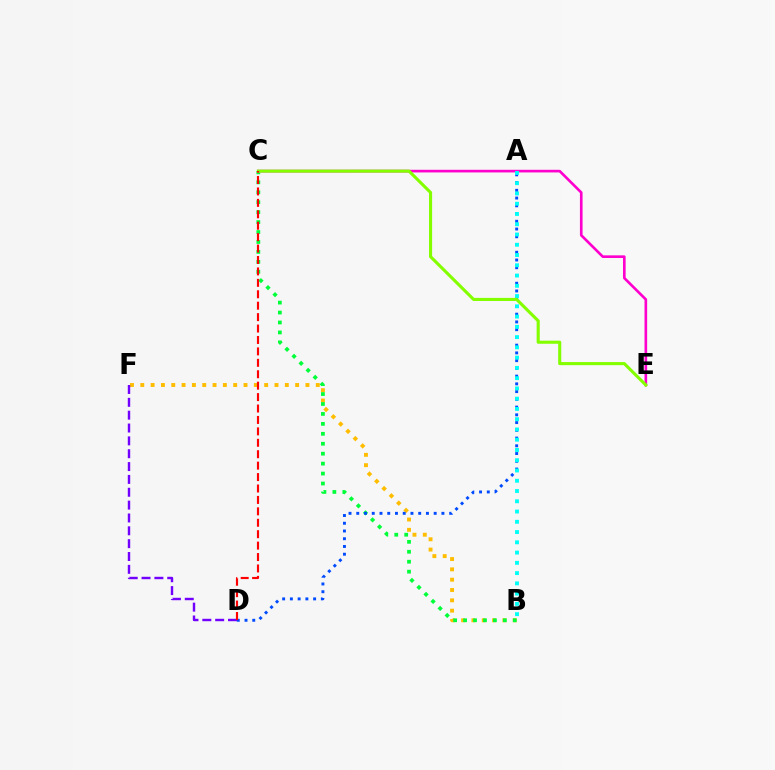{('B', 'F'): [{'color': '#ffbd00', 'line_style': 'dotted', 'thickness': 2.8}], ('B', 'C'): [{'color': '#00ff39', 'line_style': 'dotted', 'thickness': 2.7}], ('A', 'D'): [{'color': '#004bff', 'line_style': 'dotted', 'thickness': 2.1}], ('C', 'E'): [{'color': '#ff00cf', 'line_style': 'solid', 'thickness': 1.9}, {'color': '#84ff00', 'line_style': 'solid', 'thickness': 2.23}], ('A', 'B'): [{'color': '#00fff6', 'line_style': 'dotted', 'thickness': 2.79}], ('D', 'F'): [{'color': '#7200ff', 'line_style': 'dashed', 'thickness': 1.75}], ('C', 'D'): [{'color': '#ff0000', 'line_style': 'dashed', 'thickness': 1.55}]}